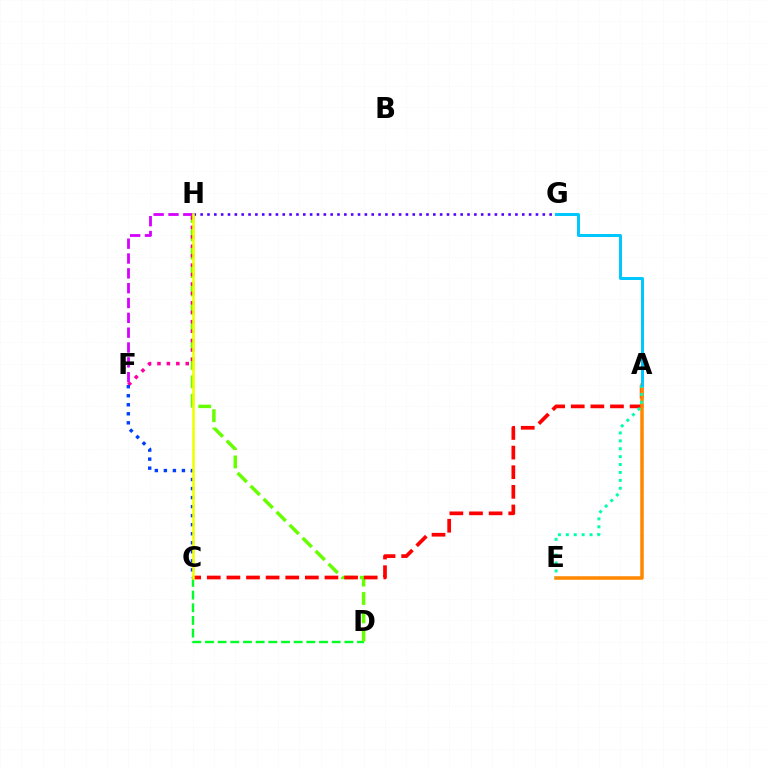{('C', 'D'): [{'color': '#00ff27', 'line_style': 'dashed', 'thickness': 1.72}], ('D', 'H'): [{'color': '#66ff00', 'line_style': 'dashed', 'thickness': 2.5}], ('F', 'H'): [{'color': '#ff00a0', 'line_style': 'dotted', 'thickness': 2.56}, {'color': '#d600ff', 'line_style': 'dashed', 'thickness': 2.02}], ('A', 'C'): [{'color': '#ff0000', 'line_style': 'dashed', 'thickness': 2.66}], ('G', 'H'): [{'color': '#4f00ff', 'line_style': 'dotted', 'thickness': 1.86}], ('A', 'E'): [{'color': '#ff8800', 'line_style': 'solid', 'thickness': 2.54}, {'color': '#00ffaf', 'line_style': 'dotted', 'thickness': 2.15}], ('C', 'F'): [{'color': '#003fff', 'line_style': 'dotted', 'thickness': 2.45}], ('C', 'H'): [{'color': '#eeff00', 'line_style': 'solid', 'thickness': 1.86}], ('A', 'G'): [{'color': '#00c7ff', 'line_style': 'solid', 'thickness': 2.15}]}